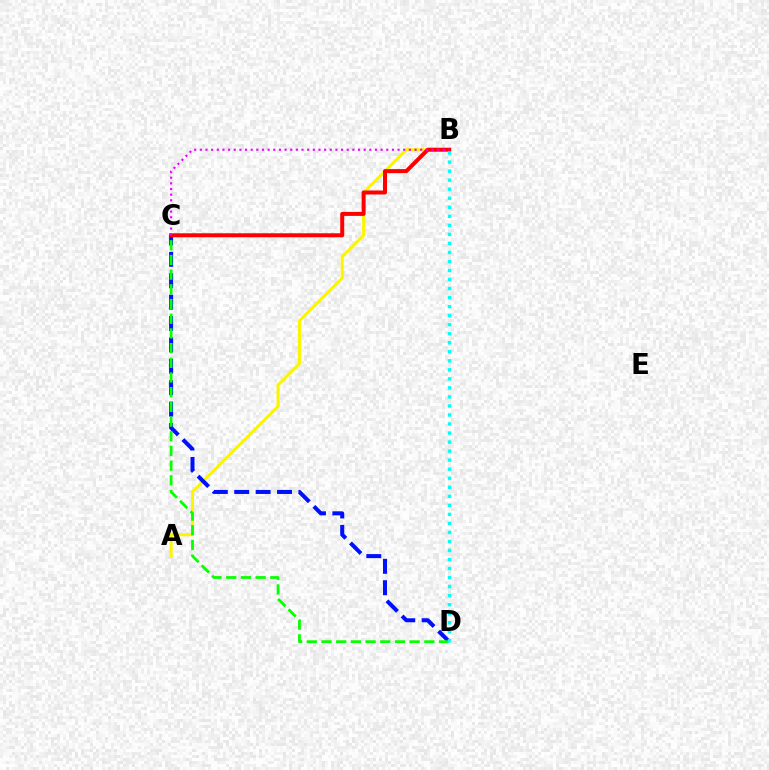{('A', 'B'): [{'color': '#fcf500', 'line_style': 'solid', 'thickness': 2.2}], ('C', 'D'): [{'color': '#0010ff', 'line_style': 'dashed', 'thickness': 2.91}, {'color': '#08ff00', 'line_style': 'dashed', 'thickness': 2.0}], ('B', 'C'): [{'color': '#ff0000', 'line_style': 'solid', 'thickness': 2.88}, {'color': '#ee00ff', 'line_style': 'dotted', 'thickness': 1.54}], ('B', 'D'): [{'color': '#00fff6', 'line_style': 'dotted', 'thickness': 2.45}]}